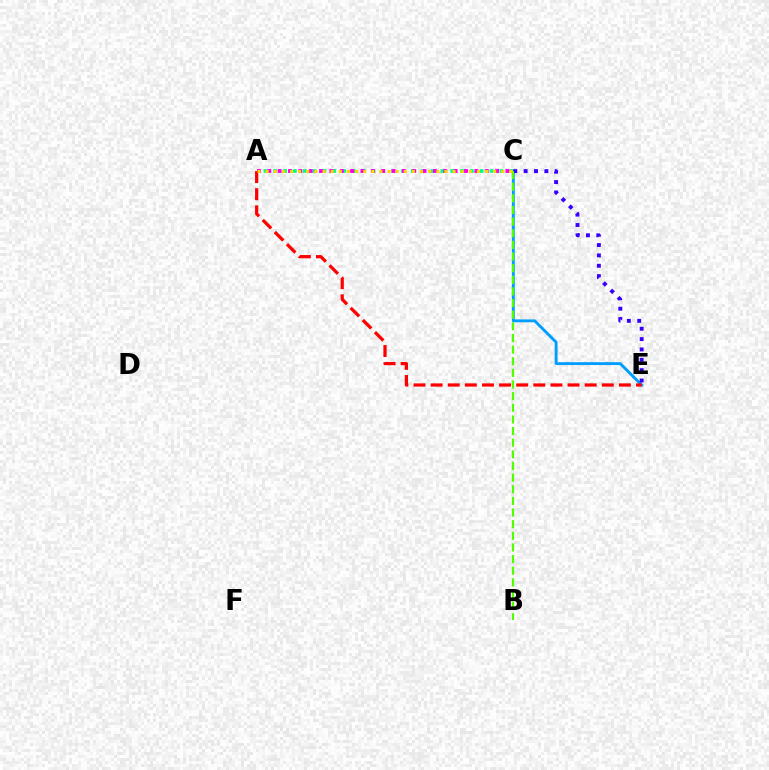{('C', 'E'): [{'color': '#009eff', 'line_style': 'solid', 'thickness': 2.08}, {'color': '#3700ff', 'line_style': 'dotted', 'thickness': 2.81}], ('A', 'C'): [{'color': '#00ff86', 'line_style': 'dotted', 'thickness': 2.67}, {'color': '#ff00ed', 'line_style': 'dotted', 'thickness': 2.81}, {'color': '#ffd500', 'line_style': 'dotted', 'thickness': 2.21}], ('A', 'E'): [{'color': '#ff0000', 'line_style': 'dashed', 'thickness': 2.33}], ('B', 'C'): [{'color': '#4fff00', 'line_style': 'dashed', 'thickness': 1.58}]}